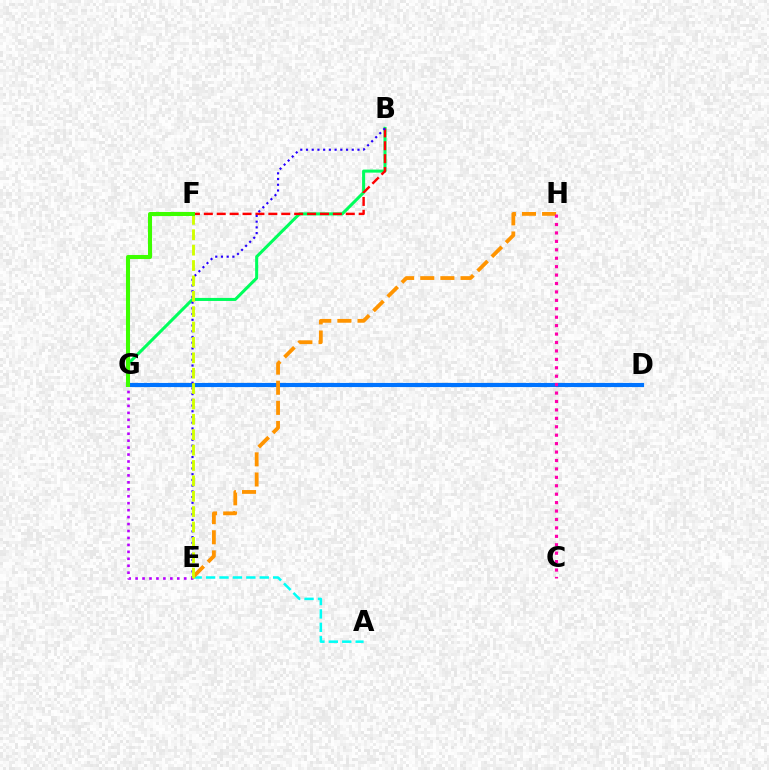{('B', 'G'): [{'color': '#00ff5c', 'line_style': 'solid', 'thickness': 2.19}], ('A', 'E'): [{'color': '#00fff6', 'line_style': 'dashed', 'thickness': 1.82}], ('D', 'G'): [{'color': '#0074ff', 'line_style': 'solid', 'thickness': 2.98}], ('E', 'H'): [{'color': '#ff9400', 'line_style': 'dashed', 'thickness': 2.73}], ('C', 'H'): [{'color': '#ff00ac', 'line_style': 'dotted', 'thickness': 2.29}], ('B', 'F'): [{'color': '#ff0000', 'line_style': 'dashed', 'thickness': 1.75}], ('B', 'E'): [{'color': '#2500ff', 'line_style': 'dotted', 'thickness': 1.55}], ('E', 'G'): [{'color': '#b900ff', 'line_style': 'dotted', 'thickness': 1.89}], ('E', 'F'): [{'color': '#d1ff00', 'line_style': 'dashed', 'thickness': 2.09}], ('F', 'G'): [{'color': '#3dff00', 'line_style': 'solid', 'thickness': 2.92}]}